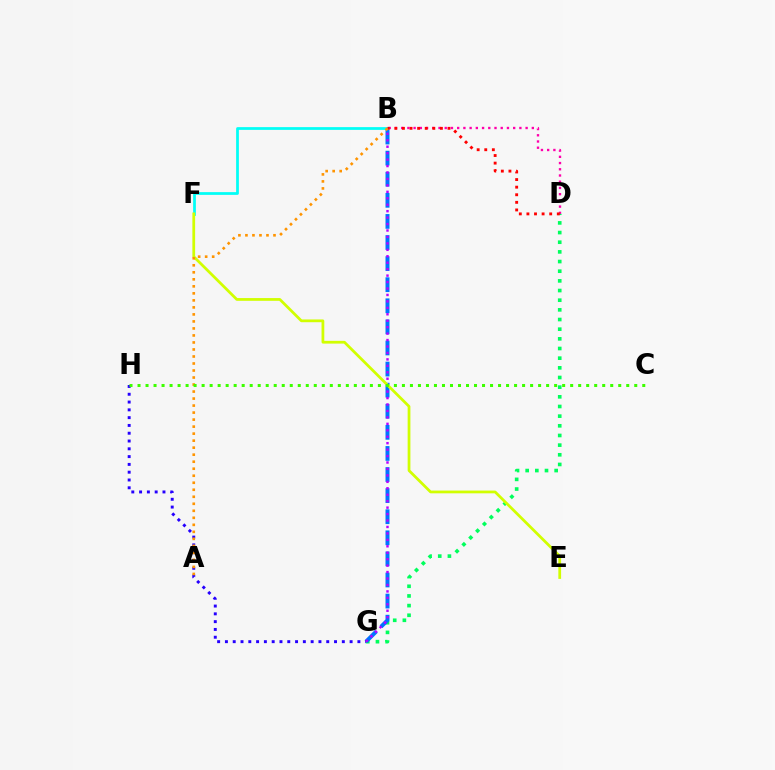{('B', 'F'): [{'color': '#00fff6', 'line_style': 'solid', 'thickness': 1.97}], ('D', 'G'): [{'color': '#00ff5c', 'line_style': 'dotted', 'thickness': 2.63}], ('B', 'G'): [{'color': '#0074ff', 'line_style': 'dashed', 'thickness': 2.87}, {'color': '#b900ff', 'line_style': 'dotted', 'thickness': 1.75}], ('G', 'H'): [{'color': '#2500ff', 'line_style': 'dotted', 'thickness': 2.12}], ('B', 'D'): [{'color': '#ff00ac', 'line_style': 'dotted', 'thickness': 1.69}, {'color': '#ff0000', 'line_style': 'dotted', 'thickness': 2.06}], ('E', 'F'): [{'color': '#d1ff00', 'line_style': 'solid', 'thickness': 1.98}], ('A', 'B'): [{'color': '#ff9400', 'line_style': 'dotted', 'thickness': 1.91}], ('C', 'H'): [{'color': '#3dff00', 'line_style': 'dotted', 'thickness': 2.18}]}